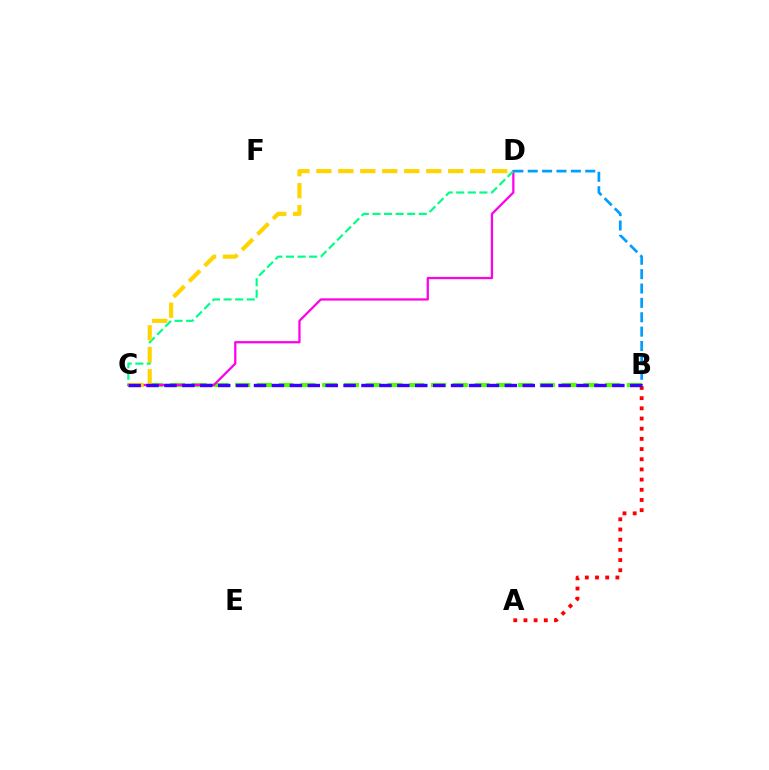{('B', 'C'): [{'color': '#4fff00', 'line_style': 'dashed', 'thickness': 2.96}, {'color': '#3700ff', 'line_style': 'dashed', 'thickness': 2.43}], ('C', 'D'): [{'color': '#ff00ed', 'line_style': 'solid', 'thickness': 1.62}, {'color': '#00ff86', 'line_style': 'dashed', 'thickness': 1.57}, {'color': '#ffd500', 'line_style': 'dashed', 'thickness': 2.99}], ('B', 'D'): [{'color': '#009eff', 'line_style': 'dashed', 'thickness': 1.95}], ('A', 'B'): [{'color': '#ff0000', 'line_style': 'dotted', 'thickness': 2.77}]}